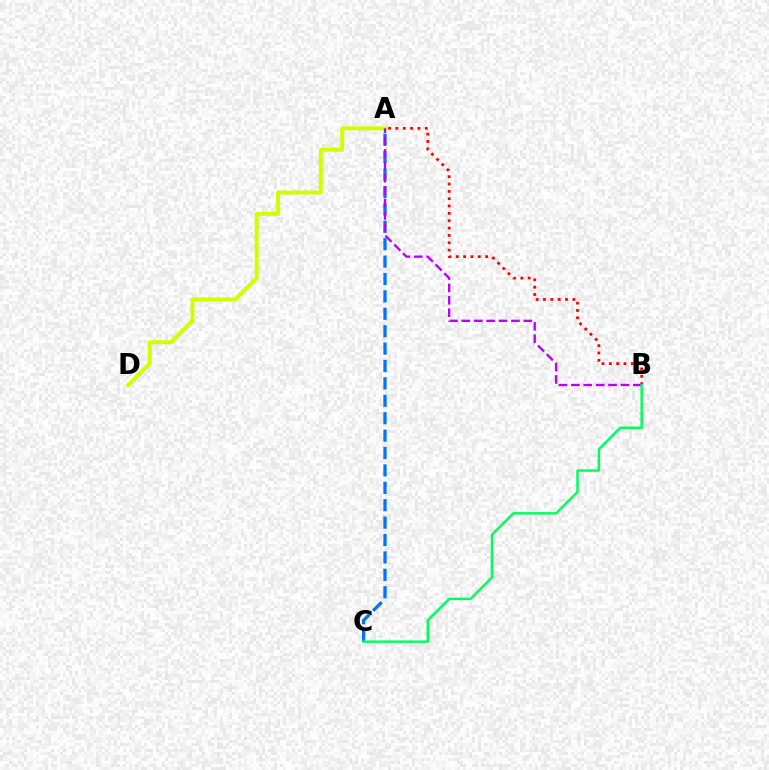{('A', 'C'): [{'color': '#0074ff', 'line_style': 'dashed', 'thickness': 2.36}], ('A', 'D'): [{'color': '#d1ff00', 'line_style': 'solid', 'thickness': 2.85}], ('A', 'B'): [{'color': '#ff0000', 'line_style': 'dotted', 'thickness': 1.99}, {'color': '#b900ff', 'line_style': 'dashed', 'thickness': 1.68}], ('B', 'C'): [{'color': '#00ff5c', 'line_style': 'solid', 'thickness': 1.76}]}